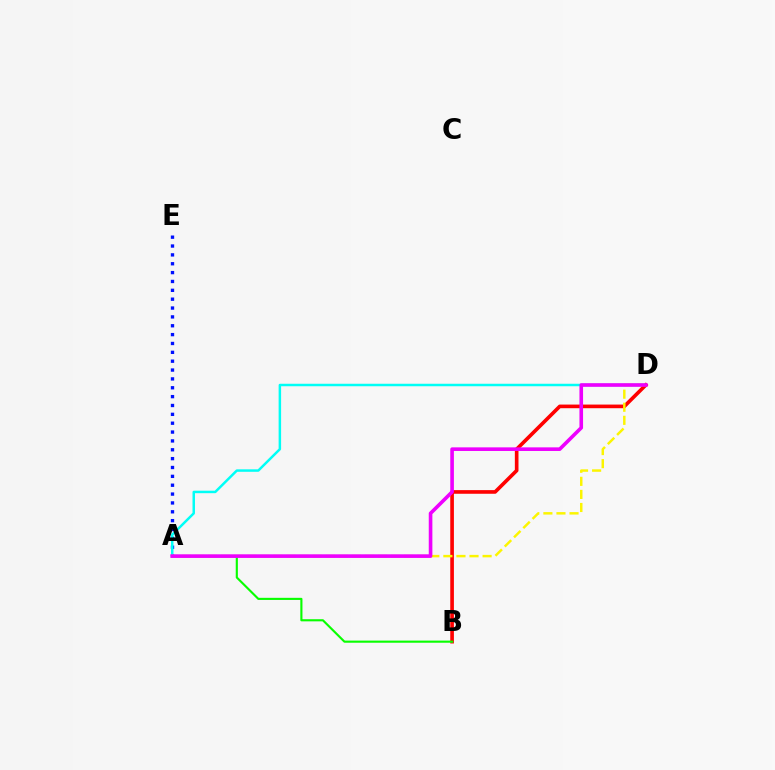{('A', 'E'): [{'color': '#0010ff', 'line_style': 'dotted', 'thickness': 2.41}], ('A', 'D'): [{'color': '#00fff6', 'line_style': 'solid', 'thickness': 1.79}, {'color': '#fcf500', 'line_style': 'dashed', 'thickness': 1.78}, {'color': '#ee00ff', 'line_style': 'solid', 'thickness': 2.61}], ('B', 'D'): [{'color': '#ff0000', 'line_style': 'solid', 'thickness': 2.62}], ('A', 'B'): [{'color': '#08ff00', 'line_style': 'solid', 'thickness': 1.53}]}